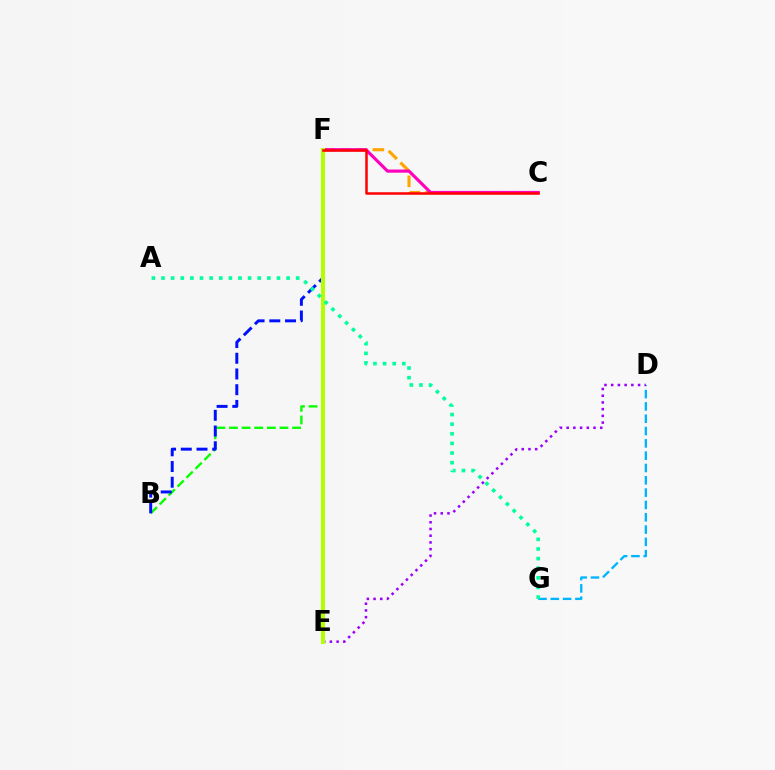{('D', 'G'): [{'color': '#00b5ff', 'line_style': 'dashed', 'thickness': 1.67}], ('C', 'F'): [{'color': '#ffa500', 'line_style': 'dashed', 'thickness': 2.25}, {'color': '#ff00bd', 'line_style': 'solid', 'thickness': 2.26}, {'color': '#ff0000', 'line_style': 'solid', 'thickness': 1.81}], ('B', 'F'): [{'color': '#08ff00', 'line_style': 'dashed', 'thickness': 1.71}, {'color': '#0010ff', 'line_style': 'dashed', 'thickness': 2.13}], ('D', 'E'): [{'color': '#9b00ff', 'line_style': 'dotted', 'thickness': 1.82}], ('E', 'F'): [{'color': '#b3ff00', 'line_style': 'solid', 'thickness': 2.92}], ('A', 'G'): [{'color': '#00ff9d', 'line_style': 'dotted', 'thickness': 2.61}]}